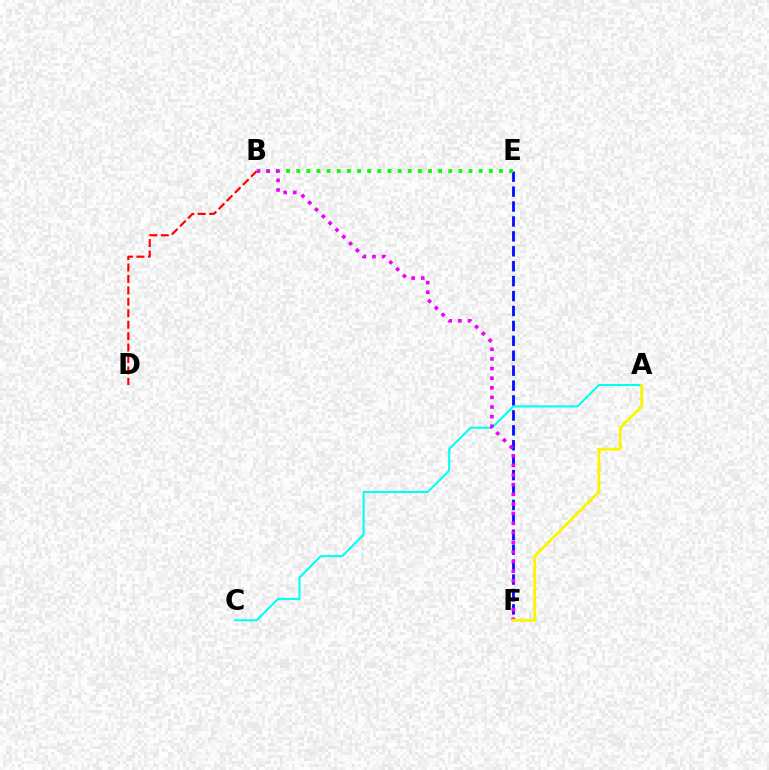{('E', 'F'): [{'color': '#0010ff', 'line_style': 'dashed', 'thickness': 2.03}], ('B', 'D'): [{'color': '#ff0000', 'line_style': 'dashed', 'thickness': 1.55}], ('B', 'E'): [{'color': '#08ff00', 'line_style': 'dotted', 'thickness': 2.75}], ('A', 'C'): [{'color': '#00fff6', 'line_style': 'solid', 'thickness': 1.5}], ('B', 'F'): [{'color': '#ee00ff', 'line_style': 'dotted', 'thickness': 2.61}], ('A', 'F'): [{'color': '#fcf500', 'line_style': 'solid', 'thickness': 2.02}]}